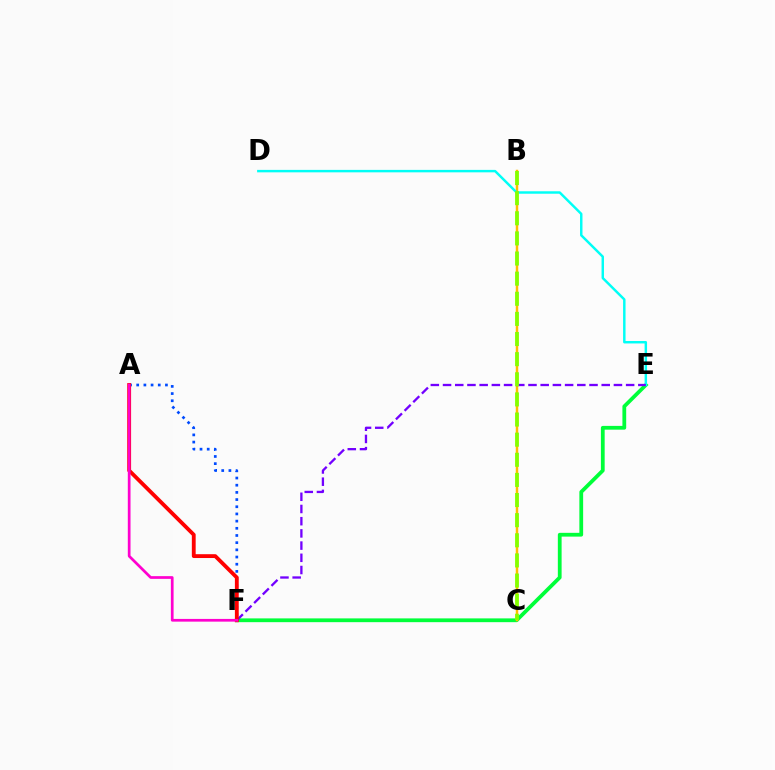{('E', 'F'): [{'color': '#00ff39', 'line_style': 'solid', 'thickness': 2.72}, {'color': '#7200ff', 'line_style': 'dashed', 'thickness': 1.66}], ('B', 'C'): [{'color': '#ffbd00', 'line_style': 'solid', 'thickness': 1.78}, {'color': '#84ff00', 'line_style': 'dashed', 'thickness': 2.73}], ('A', 'F'): [{'color': '#004bff', 'line_style': 'dotted', 'thickness': 1.95}, {'color': '#ff0000', 'line_style': 'solid', 'thickness': 2.76}, {'color': '#ff00cf', 'line_style': 'solid', 'thickness': 1.96}], ('D', 'E'): [{'color': '#00fff6', 'line_style': 'solid', 'thickness': 1.76}]}